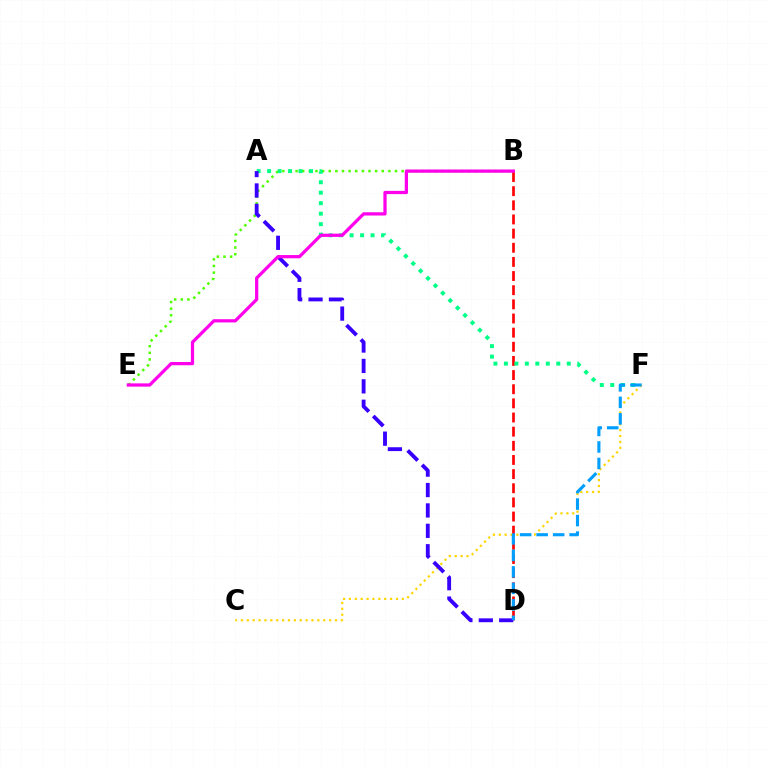{('C', 'F'): [{'color': '#ffd500', 'line_style': 'dotted', 'thickness': 1.6}], ('B', 'E'): [{'color': '#4fff00', 'line_style': 'dotted', 'thickness': 1.8}, {'color': '#ff00ed', 'line_style': 'solid', 'thickness': 2.34}], ('B', 'D'): [{'color': '#ff0000', 'line_style': 'dashed', 'thickness': 1.92}], ('A', 'F'): [{'color': '#00ff86', 'line_style': 'dotted', 'thickness': 2.85}], ('A', 'D'): [{'color': '#3700ff', 'line_style': 'dashed', 'thickness': 2.77}], ('D', 'F'): [{'color': '#009eff', 'line_style': 'dashed', 'thickness': 2.24}]}